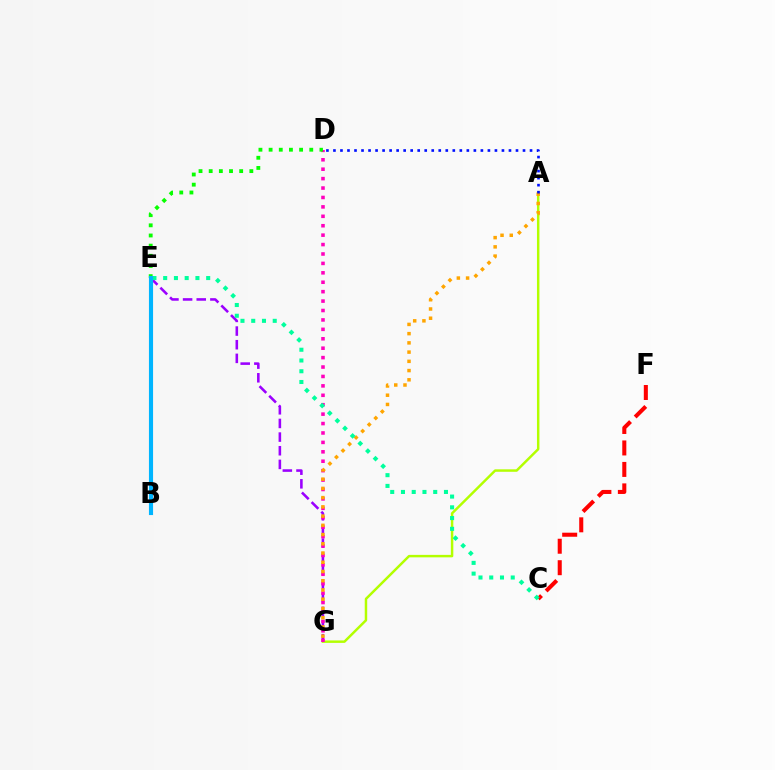{('E', 'G'): [{'color': '#9b00ff', 'line_style': 'dashed', 'thickness': 1.85}], ('C', 'F'): [{'color': '#ff0000', 'line_style': 'dashed', 'thickness': 2.92}], ('A', 'G'): [{'color': '#b3ff00', 'line_style': 'solid', 'thickness': 1.78}, {'color': '#ffa500', 'line_style': 'dotted', 'thickness': 2.51}], ('D', 'G'): [{'color': '#ff00bd', 'line_style': 'dotted', 'thickness': 2.56}], ('D', 'E'): [{'color': '#08ff00', 'line_style': 'dotted', 'thickness': 2.76}], ('C', 'E'): [{'color': '#00ff9d', 'line_style': 'dotted', 'thickness': 2.92}], ('B', 'E'): [{'color': '#00b5ff', 'line_style': 'solid', 'thickness': 2.97}], ('A', 'D'): [{'color': '#0010ff', 'line_style': 'dotted', 'thickness': 1.91}]}